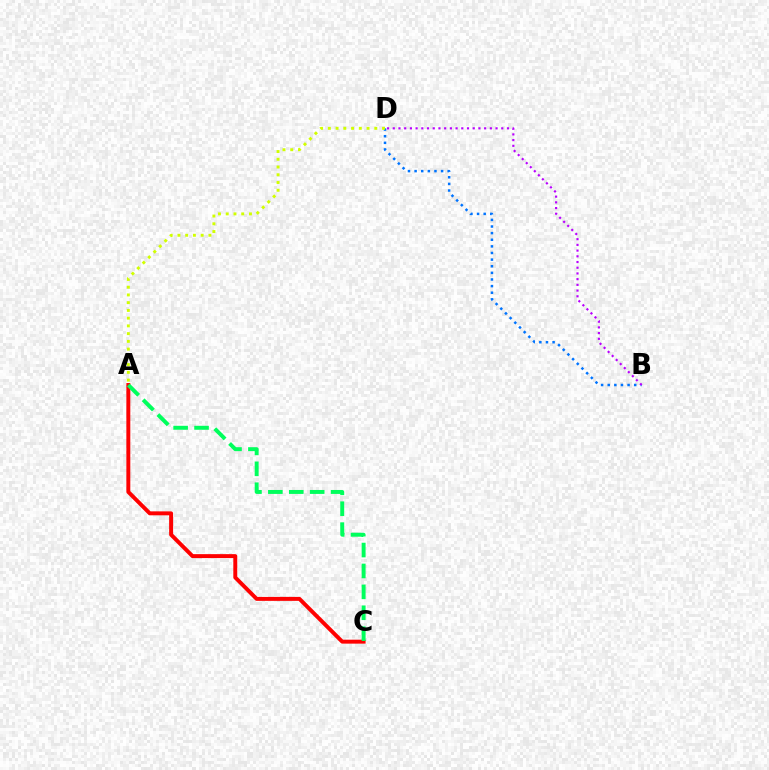{('A', 'C'): [{'color': '#ff0000', 'line_style': 'solid', 'thickness': 2.84}, {'color': '#00ff5c', 'line_style': 'dashed', 'thickness': 2.84}], ('B', 'D'): [{'color': '#0074ff', 'line_style': 'dotted', 'thickness': 1.8}, {'color': '#b900ff', 'line_style': 'dotted', 'thickness': 1.55}], ('A', 'D'): [{'color': '#d1ff00', 'line_style': 'dotted', 'thickness': 2.1}]}